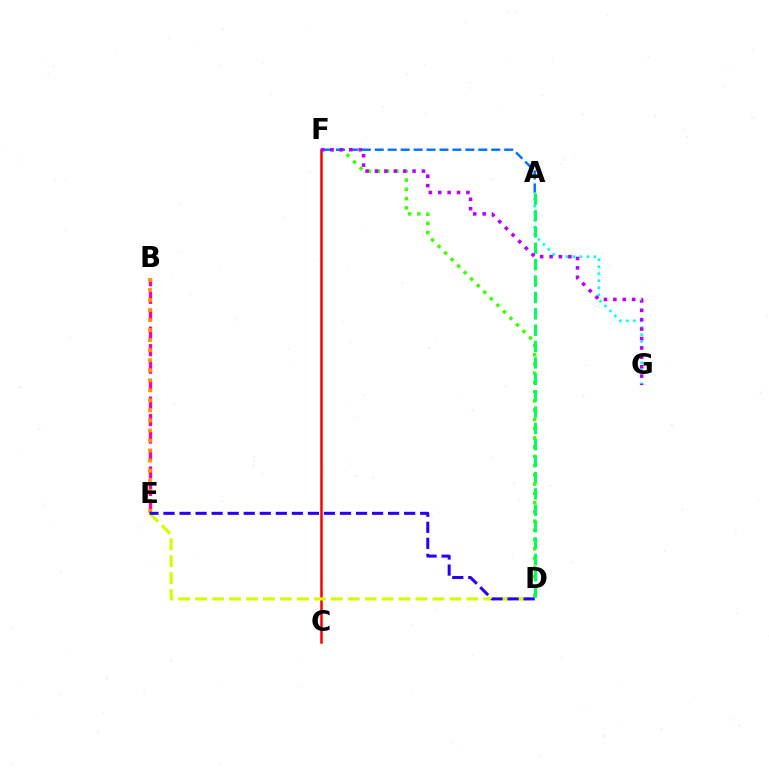{('D', 'F'): [{'color': '#3dff00', 'line_style': 'dotted', 'thickness': 2.51}], ('A', 'G'): [{'color': '#00fff6', 'line_style': 'dotted', 'thickness': 1.9}], ('B', 'E'): [{'color': '#ff00ac', 'line_style': 'dashed', 'thickness': 2.37}, {'color': '#ff9400', 'line_style': 'dotted', 'thickness': 2.73}], ('C', 'F'): [{'color': '#ff0000', 'line_style': 'solid', 'thickness': 1.8}], ('A', 'F'): [{'color': '#0074ff', 'line_style': 'dashed', 'thickness': 1.76}], ('D', 'E'): [{'color': '#d1ff00', 'line_style': 'dashed', 'thickness': 2.3}, {'color': '#2500ff', 'line_style': 'dashed', 'thickness': 2.18}], ('A', 'D'): [{'color': '#00ff5c', 'line_style': 'dashed', 'thickness': 2.22}], ('F', 'G'): [{'color': '#b900ff', 'line_style': 'dotted', 'thickness': 2.56}]}